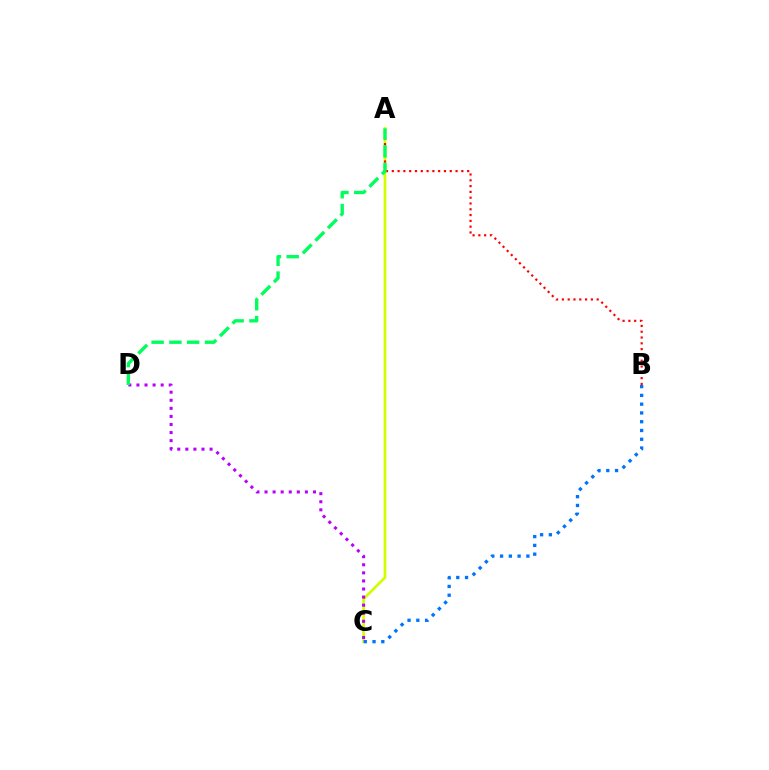{('A', 'C'): [{'color': '#d1ff00', 'line_style': 'solid', 'thickness': 1.94}], ('A', 'B'): [{'color': '#ff0000', 'line_style': 'dotted', 'thickness': 1.57}], ('C', 'D'): [{'color': '#b900ff', 'line_style': 'dotted', 'thickness': 2.19}], ('A', 'D'): [{'color': '#00ff5c', 'line_style': 'dashed', 'thickness': 2.42}], ('B', 'C'): [{'color': '#0074ff', 'line_style': 'dotted', 'thickness': 2.38}]}